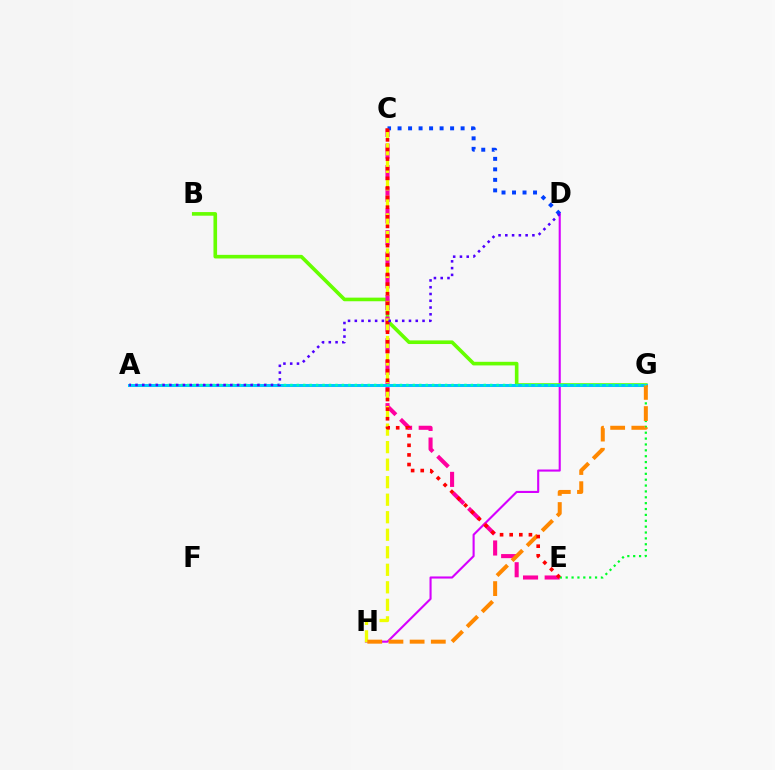{('D', 'H'): [{'color': '#d600ff', 'line_style': 'solid', 'thickness': 1.52}], ('B', 'G'): [{'color': '#66ff00', 'line_style': 'solid', 'thickness': 2.61}], ('C', 'E'): [{'color': '#ff00a0', 'line_style': 'dashed', 'thickness': 2.94}, {'color': '#ff0000', 'line_style': 'dotted', 'thickness': 2.61}], ('C', 'H'): [{'color': '#eeff00', 'line_style': 'dashed', 'thickness': 2.38}], ('A', 'G'): [{'color': '#00c7ff', 'line_style': 'solid', 'thickness': 2.17}, {'color': '#00ffaf', 'line_style': 'dotted', 'thickness': 1.75}], ('E', 'G'): [{'color': '#00ff27', 'line_style': 'dotted', 'thickness': 1.6}], ('C', 'D'): [{'color': '#003fff', 'line_style': 'dotted', 'thickness': 2.85}], ('G', 'H'): [{'color': '#ff8800', 'line_style': 'dashed', 'thickness': 2.88}], ('A', 'D'): [{'color': '#4f00ff', 'line_style': 'dotted', 'thickness': 1.84}]}